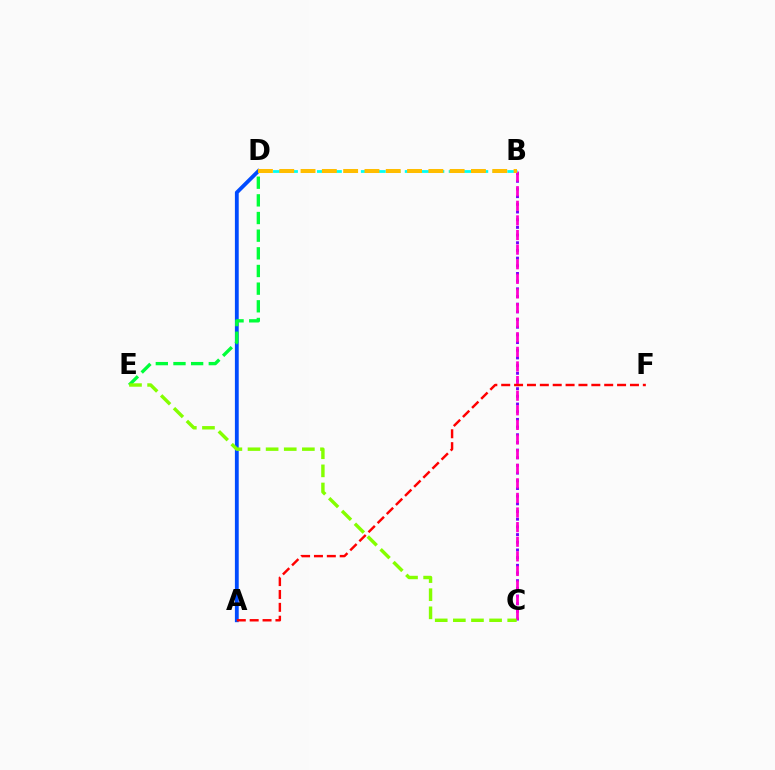{('B', 'C'): [{'color': '#7200ff', 'line_style': 'dotted', 'thickness': 2.09}, {'color': '#ff00cf', 'line_style': 'dashed', 'thickness': 1.98}], ('A', 'D'): [{'color': '#004bff', 'line_style': 'solid', 'thickness': 2.75}], ('D', 'E'): [{'color': '#00ff39', 'line_style': 'dashed', 'thickness': 2.4}], ('A', 'F'): [{'color': '#ff0000', 'line_style': 'dashed', 'thickness': 1.75}], ('B', 'D'): [{'color': '#00fff6', 'line_style': 'dashed', 'thickness': 1.99}, {'color': '#ffbd00', 'line_style': 'dashed', 'thickness': 2.89}], ('C', 'E'): [{'color': '#84ff00', 'line_style': 'dashed', 'thickness': 2.46}]}